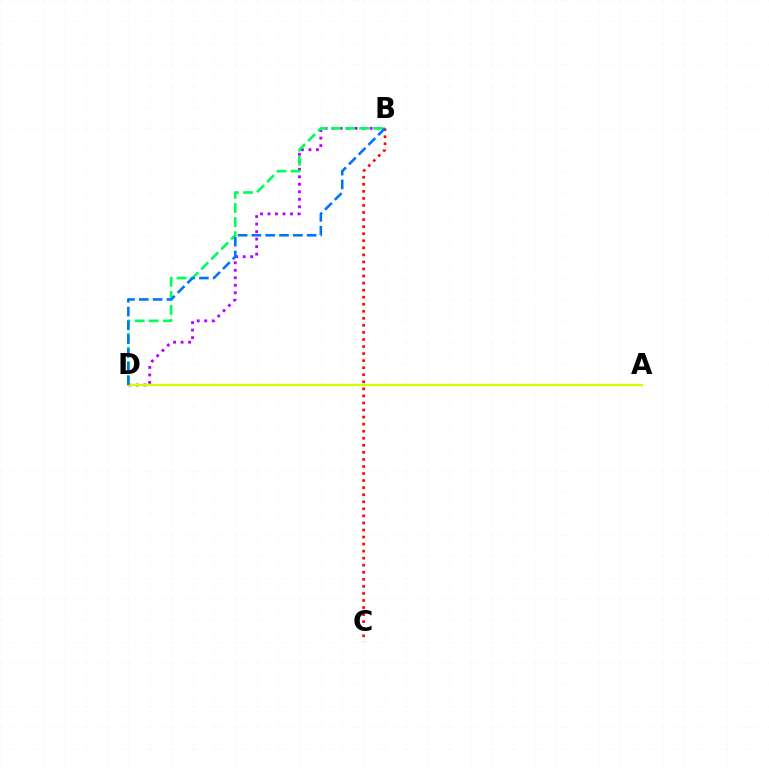{('B', 'D'): [{'color': '#b900ff', 'line_style': 'dotted', 'thickness': 2.04}, {'color': '#00ff5c', 'line_style': 'dashed', 'thickness': 1.92}, {'color': '#0074ff', 'line_style': 'dashed', 'thickness': 1.87}], ('A', 'D'): [{'color': '#d1ff00', 'line_style': 'solid', 'thickness': 1.64}], ('B', 'C'): [{'color': '#ff0000', 'line_style': 'dotted', 'thickness': 1.92}]}